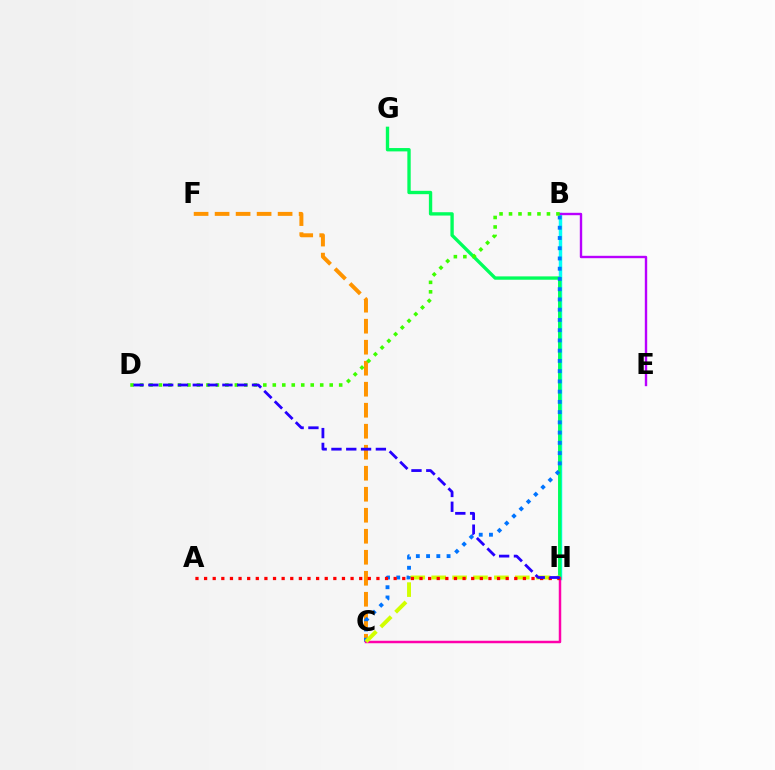{('B', 'H'): [{'color': '#00fff6', 'line_style': 'solid', 'thickness': 2.5}], ('G', 'H'): [{'color': '#00ff5c', 'line_style': 'solid', 'thickness': 2.41}], ('C', 'F'): [{'color': '#ff9400', 'line_style': 'dashed', 'thickness': 2.85}], ('B', 'C'): [{'color': '#0074ff', 'line_style': 'dotted', 'thickness': 2.78}], ('C', 'H'): [{'color': '#ff00ac', 'line_style': 'solid', 'thickness': 1.78}, {'color': '#d1ff00', 'line_style': 'dashed', 'thickness': 2.84}], ('B', 'E'): [{'color': '#b900ff', 'line_style': 'solid', 'thickness': 1.72}], ('B', 'D'): [{'color': '#3dff00', 'line_style': 'dotted', 'thickness': 2.58}], ('A', 'H'): [{'color': '#ff0000', 'line_style': 'dotted', 'thickness': 2.34}], ('D', 'H'): [{'color': '#2500ff', 'line_style': 'dashed', 'thickness': 2.01}]}